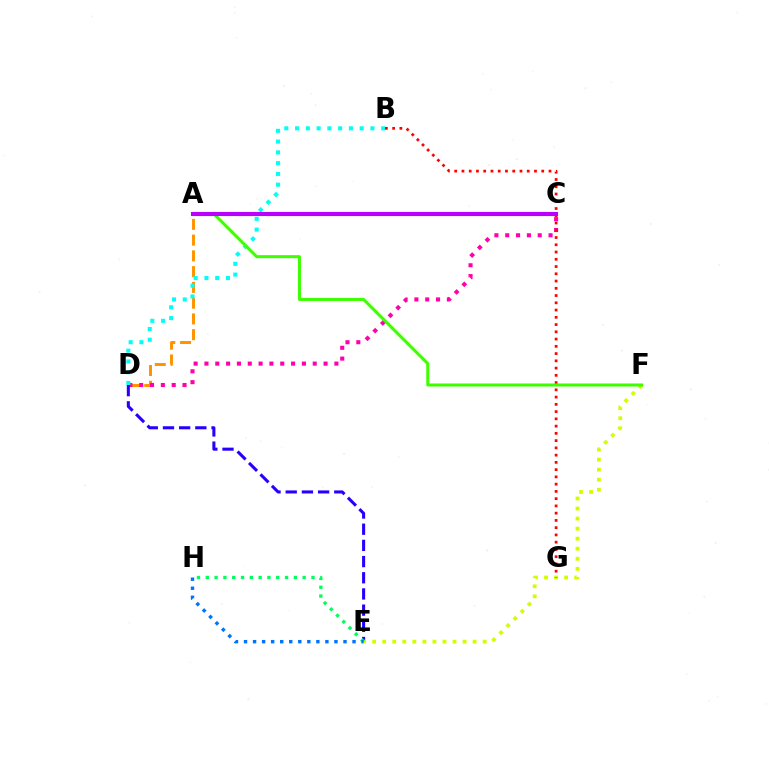{('A', 'D'): [{'color': '#ff9400', 'line_style': 'dashed', 'thickness': 2.14}], ('C', 'D'): [{'color': '#ff00ac', 'line_style': 'dotted', 'thickness': 2.94}], ('D', 'E'): [{'color': '#2500ff', 'line_style': 'dashed', 'thickness': 2.2}], ('B', 'D'): [{'color': '#00fff6', 'line_style': 'dotted', 'thickness': 2.92}], ('E', 'F'): [{'color': '#d1ff00', 'line_style': 'dotted', 'thickness': 2.73}], ('B', 'G'): [{'color': '#ff0000', 'line_style': 'dotted', 'thickness': 1.97}], ('E', 'H'): [{'color': '#00ff5c', 'line_style': 'dotted', 'thickness': 2.39}, {'color': '#0074ff', 'line_style': 'dotted', 'thickness': 2.46}], ('A', 'F'): [{'color': '#3dff00', 'line_style': 'solid', 'thickness': 2.18}], ('A', 'C'): [{'color': '#b900ff', 'line_style': 'solid', 'thickness': 2.98}]}